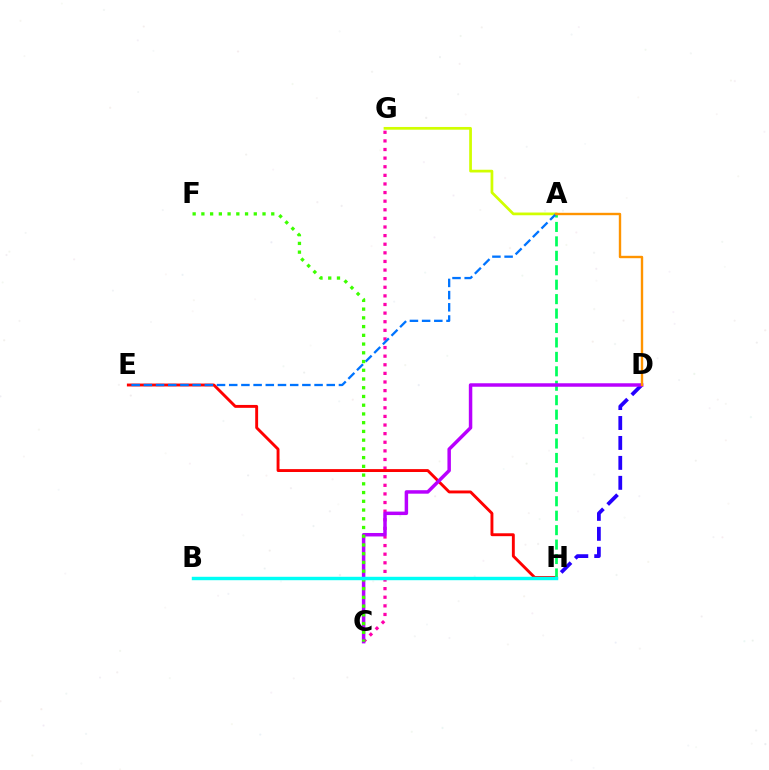{('C', 'G'): [{'color': '#ff00ac', 'line_style': 'dotted', 'thickness': 2.34}], ('E', 'H'): [{'color': '#ff0000', 'line_style': 'solid', 'thickness': 2.08}], ('D', 'H'): [{'color': '#2500ff', 'line_style': 'dashed', 'thickness': 2.71}], ('A', 'H'): [{'color': '#00ff5c', 'line_style': 'dashed', 'thickness': 1.96}], ('A', 'G'): [{'color': '#d1ff00', 'line_style': 'solid', 'thickness': 1.97}], ('A', 'E'): [{'color': '#0074ff', 'line_style': 'dashed', 'thickness': 1.66}], ('C', 'D'): [{'color': '#b900ff', 'line_style': 'solid', 'thickness': 2.5}], ('A', 'D'): [{'color': '#ff9400', 'line_style': 'solid', 'thickness': 1.72}], ('C', 'F'): [{'color': '#3dff00', 'line_style': 'dotted', 'thickness': 2.37}], ('B', 'H'): [{'color': '#00fff6', 'line_style': 'solid', 'thickness': 2.46}]}